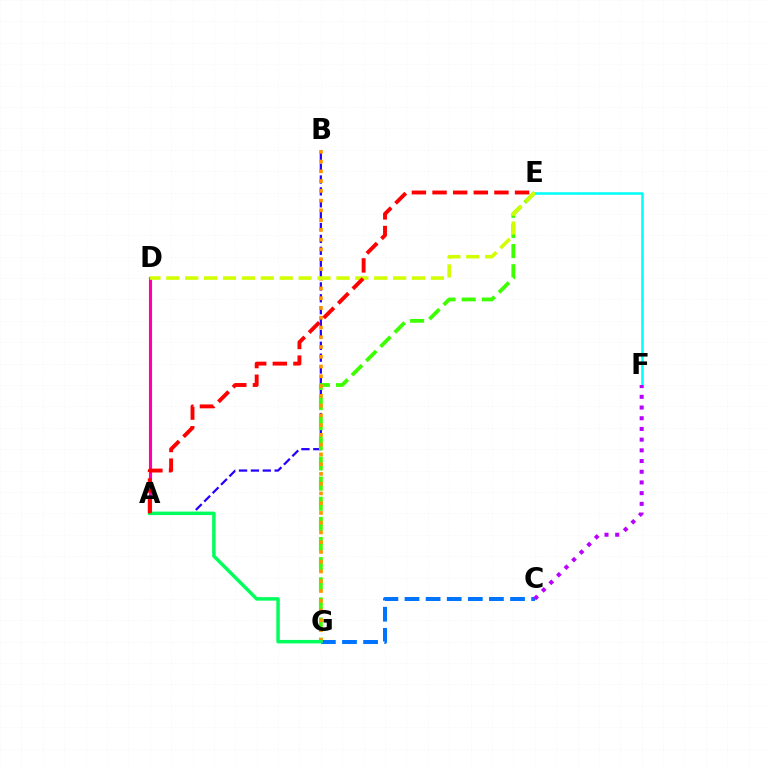{('E', 'F'): [{'color': '#00fff6', 'line_style': 'solid', 'thickness': 1.83}], ('A', 'B'): [{'color': '#2500ff', 'line_style': 'dashed', 'thickness': 1.61}], ('E', 'G'): [{'color': '#3dff00', 'line_style': 'dashed', 'thickness': 2.74}], ('A', 'D'): [{'color': '#ff00ac', 'line_style': 'solid', 'thickness': 2.25}], ('C', 'G'): [{'color': '#0074ff', 'line_style': 'dashed', 'thickness': 2.87}], ('C', 'F'): [{'color': '#b900ff', 'line_style': 'dotted', 'thickness': 2.91}], ('B', 'G'): [{'color': '#ff9400', 'line_style': 'dotted', 'thickness': 2.65}], ('D', 'E'): [{'color': '#d1ff00', 'line_style': 'dashed', 'thickness': 2.57}], ('A', 'G'): [{'color': '#00ff5c', 'line_style': 'solid', 'thickness': 2.5}], ('A', 'E'): [{'color': '#ff0000', 'line_style': 'dashed', 'thickness': 2.8}]}